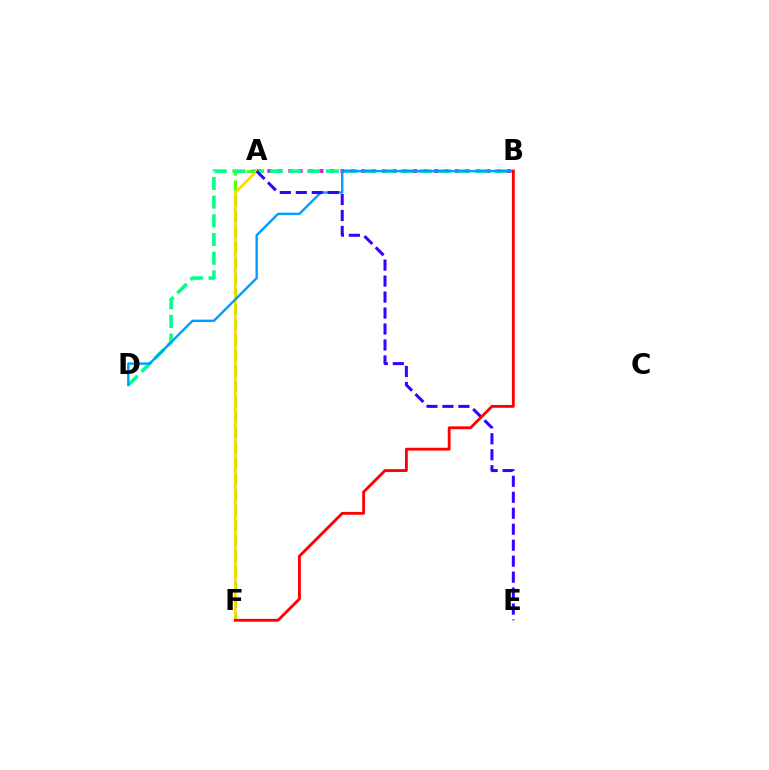{('A', 'B'): [{'color': '#ff00ed', 'line_style': 'dotted', 'thickness': 2.83}], ('A', 'F'): [{'color': '#4fff00', 'line_style': 'dashed', 'thickness': 2.1}, {'color': '#ffd500', 'line_style': 'solid', 'thickness': 1.85}], ('B', 'D'): [{'color': '#00ff86', 'line_style': 'dashed', 'thickness': 2.54}, {'color': '#009eff', 'line_style': 'solid', 'thickness': 1.74}], ('A', 'E'): [{'color': '#3700ff', 'line_style': 'dashed', 'thickness': 2.17}], ('B', 'F'): [{'color': '#ff0000', 'line_style': 'solid', 'thickness': 2.03}]}